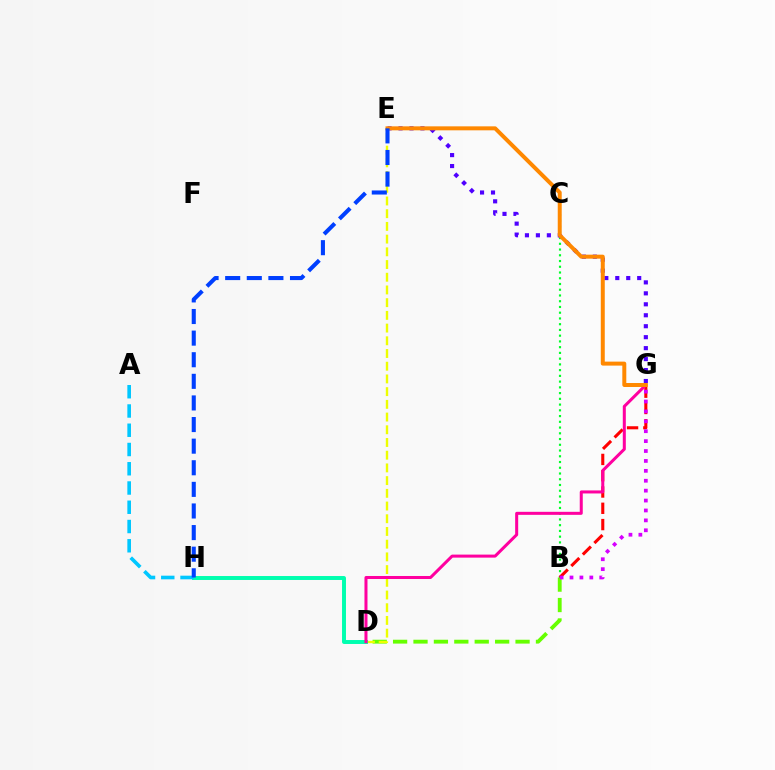{('B', 'D'): [{'color': '#66ff00', 'line_style': 'dashed', 'thickness': 2.77}], ('B', 'C'): [{'color': '#00ff27', 'line_style': 'dotted', 'thickness': 1.56}], ('D', 'E'): [{'color': '#eeff00', 'line_style': 'dashed', 'thickness': 1.73}], ('D', 'H'): [{'color': '#00ffaf', 'line_style': 'solid', 'thickness': 2.84}], ('B', 'G'): [{'color': '#ff0000', 'line_style': 'dashed', 'thickness': 2.21}, {'color': '#d600ff', 'line_style': 'dotted', 'thickness': 2.69}], ('D', 'G'): [{'color': '#ff00a0', 'line_style': 'solid', 'thickness': 2.18}], ('E', 'G'): [{'color': '#4f00ff', 'line_style': 'dotted', 'thickness': 2.98}, {'color': '#ff8800', 'line_style': 'solid', 'thickness': 2.86}], ('A', 'H'): [{'color': '#00c7ff', 'line_style': 'dashed', 'thickness': 2.62}], ('E', 'H'): [{'color': '#003fff', 'line_style': 'dashed', 'thickness': 2.94}]}